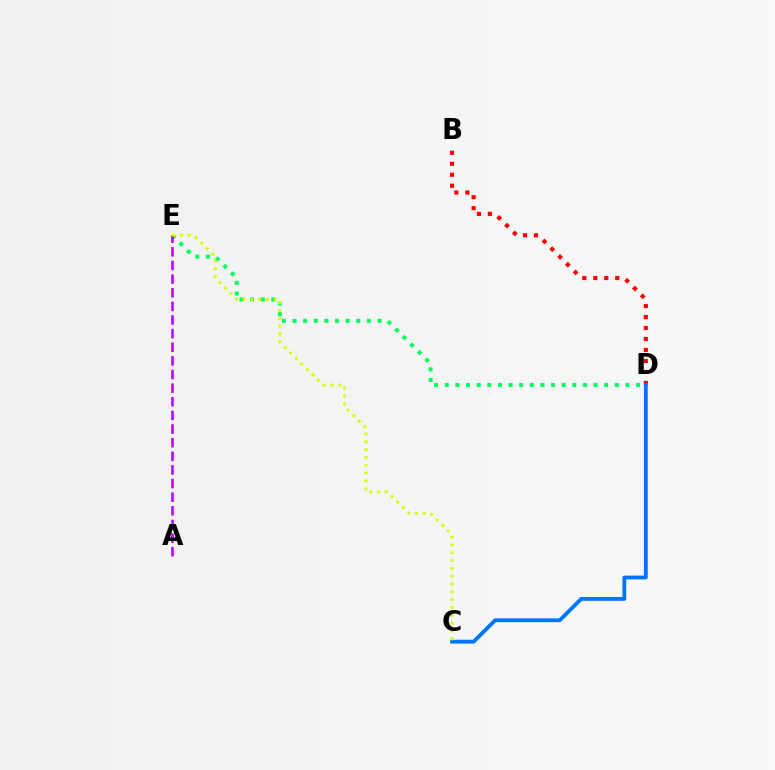{('B', 'D'): [{'color': '#ff0000', 'line_style': 'dotted', 'thickness': 2.99}], ('C', 'D'): [{'color': '#0074ff', 'line_style': 'solid', 'thickness': 2.74}], ('D', 'E'): [{'color': '#00ff5c', 'line_style': 'dotted', 'thickness': 2.89}], ('A', 'E'): [{'color': '#b900ff', 'line_style': 'dashed', 'thickness': 1.85}], ('C', 'E'): [{'color': '#d1ff00', 'line_style': 'dotted', 'thickness': 2.12}]}